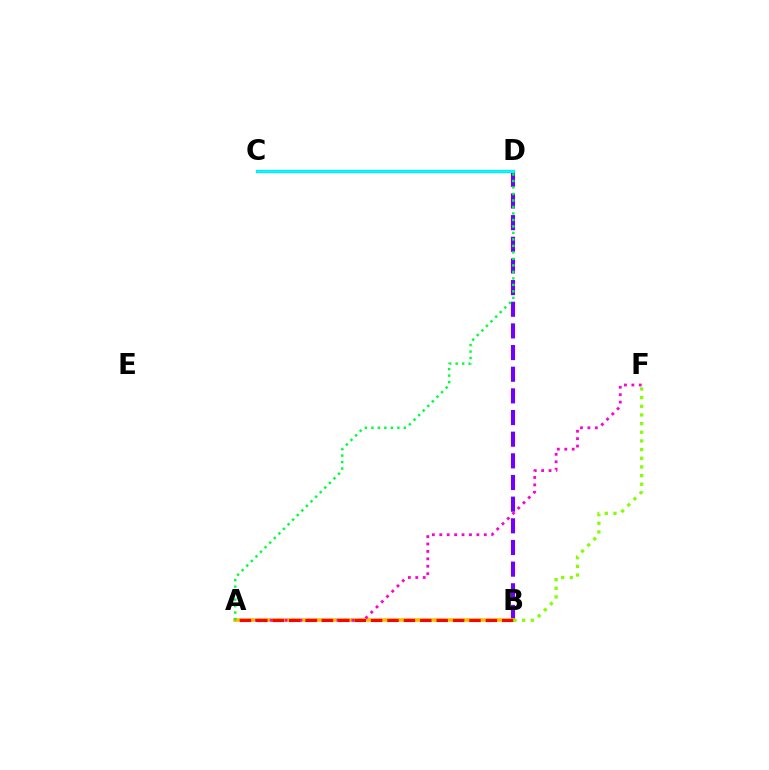{('B', 'D'): [{'color': '#7200ff', 'line_style': 'dashed', 'thickness': 2.94}], ('C', 'D'): [{'color': '#004bff', 'line_style': 'solid', 'thickness': 2.3}, {'color': '#00fff6', 'line_style': 'solid', 'thickness': 2.03}], ('A', 'B'): [{'color': '#ffbd00', 'line_style': 'solid', 'thickness': 2.62}, {'color': '#ff0000', 'line_style': 'dashed', 'thickness': 2.23}], ('A', 'F'): [{'color': '#ff00cf', 'line_style': 'dotted', 'thickness': 2.02}], ('B', 'F'): [{'color': '#84ff00', 'line_style': 'dotted', 'thickness': 2.35}], ('A', 'D'): [{'color': '#00ff39', 'line_style': 'dotted', 'thickness': 1.76}]}